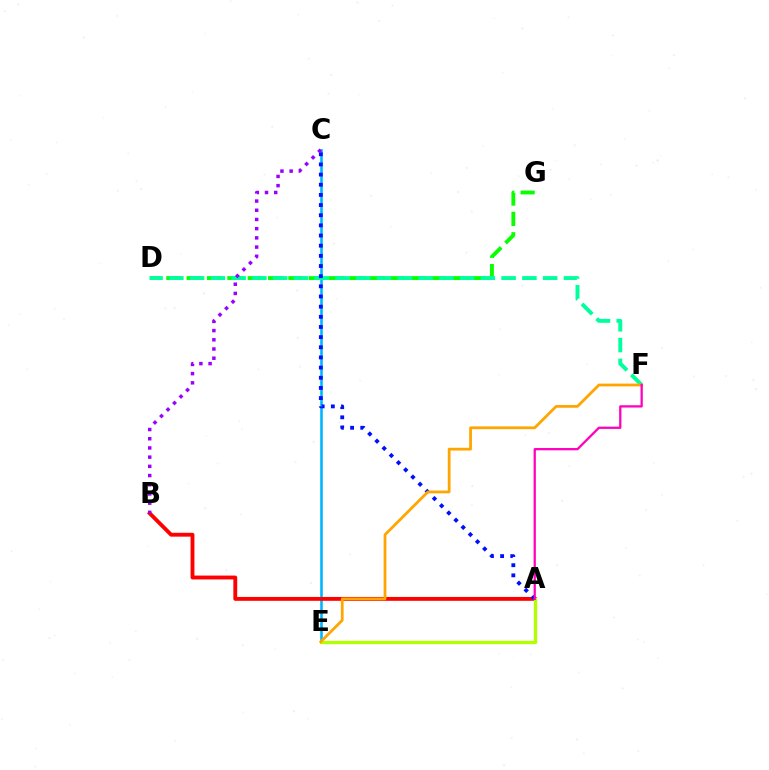{('D', 'G'): [{'color': '#08ff00', 'line_style': 'dashed', 'thickness': 2.76}], ('C', 'E'): [{'color': '#00b5ff', 'line_style': 'solid', 'thickness': 1.87}], ('A', 'B'): [{'color': '#ff0000', 'line_style': 'solid', 'thickness': 2.78}], ('D', 'F'): [{'color': '#00ff9d', 'line_style': 'dashed', 'thickness': 2.82}], ('A', 'C'): [{'color': '#0010ff', 'line_style': 'dotted', 'thickness': 2.76}], ('B', 'C'): [{'color': '#9b00ff', 'line_style': 'dotted', 'thickness': 2.5}], ('A', 'E'): [{'color': '#b3ff00', 'line_style': 'solid', 'thickness': 2.38}], ('E', 'F'): [{'color': '#ffa500', 'line_style': 'solid', 'thickness': 1.99}], ('A', 'F'): [{'color': '#ff00bd', 'line_style': 'solid', 'thickness': 1.63}]}